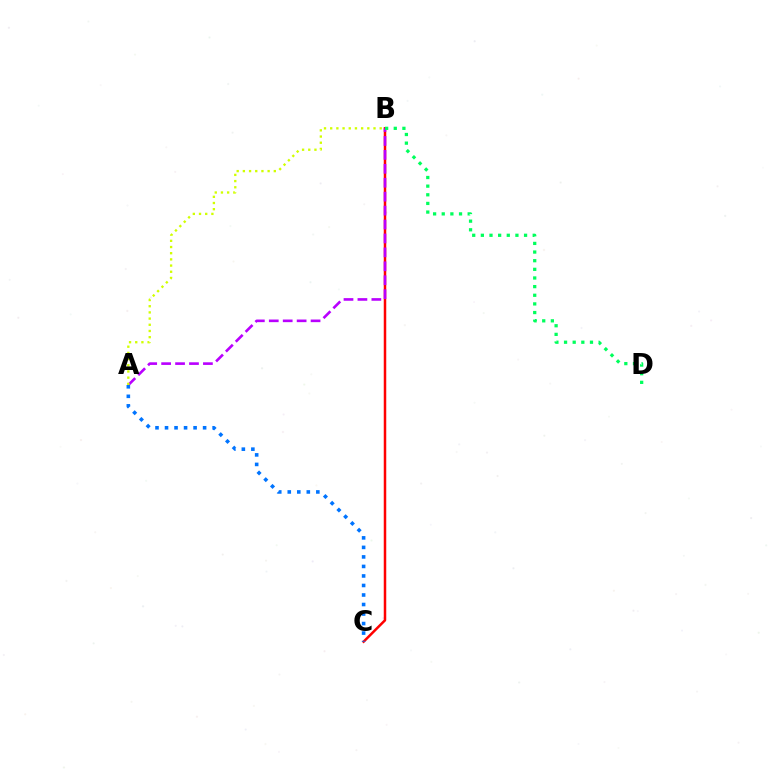{('B', 'C'): [{'color': '#ff0000', 'line_style': 'solid', 'thickness': 1.8}], ('A', 'B'): [{'color': '#b900ff', 'line_style': 'dashed', 'thickness': 1.89}, {'color': '#d1ff00', 'line_style': 'dotted', 'thickness': 1.68}], ('A', 'C'): [{'color': '#0074ff', 'line_style': 'dotted', 'thickness': 2.59}], ('B', 'D'): [{'color': '#00ff5c', 'line_style': 'dotted', 'thickness': 2.35}]}